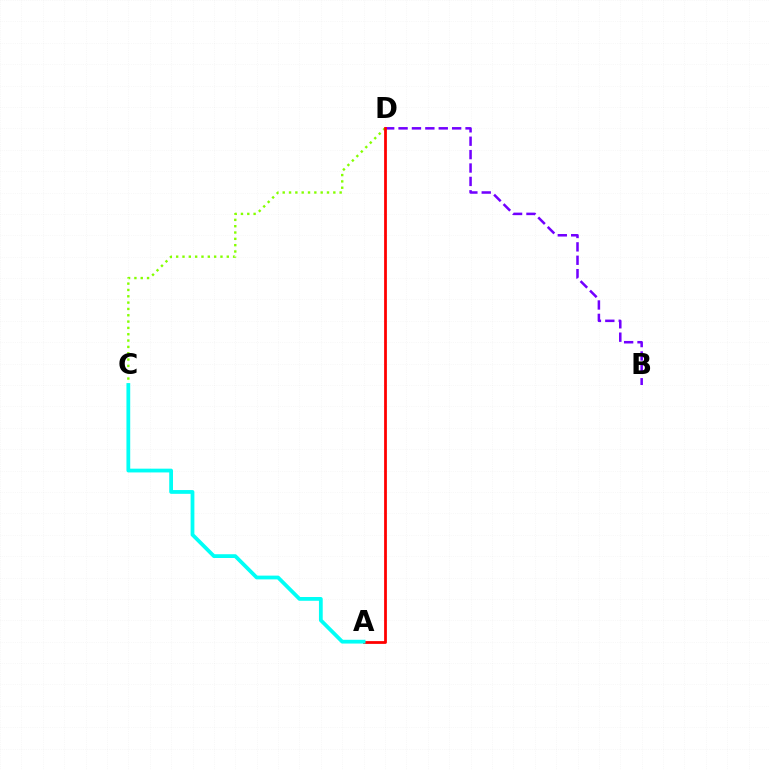{('C', 'D'): [{'color': '#84ff00', 'line_style': 'dotted', 'thickness': 1.72}], ('B', 'D'): [{'color': '#7200ff', 'line_style': 'dashed', 'thickness': 1.82}], ('A', 'D'): [{'color': '#ff0000', 'line_style': 'solid', 'thickness': 2.0}], ('A', 'C'): [{'color': '#00fff6', 'line_style': 'solid', 'thickness': 2.72}]}